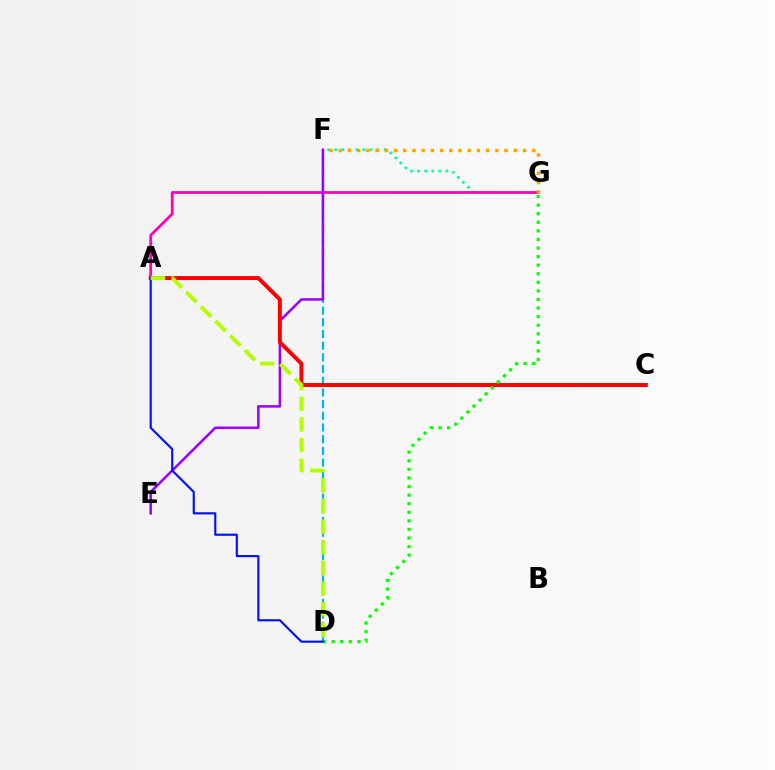{('D', 'F'): [{'color': '#00b5ff', 'line_style': 'dashed', 'thickness': 1.59}], ('F', 'G'): [{'color': '#00ff9d', 'line_style': 'dotted', 'thickness': 1.92}, {'color': '#ffa500', 'line_style': 'dotted', 'thickness': 2.5}], ('A', 'G'): [{'color': '#ff00bd', 'line_style': 'solid', 'thickness': 1.99}], ('E', 'F'): [{'color': '#9b00ff', 'line_style': 'solid', 'thickness': 1.82}], ('A', 'C'): [{'color': '#ff0000', 'line_style': 'solid', 'thickness': 2.85}], ('D', 'G'): [{'color': '#08ff00', 'line_style': 'dotted', 'thickness': 2.33}], ('A', 'D'): [{'color': '#0010ff', 'line_style': 'solid', 'thickness': 1.54}, {'color': '#b3ff00', 'line_style': 'dashed', 'thickness': 2.8}]}